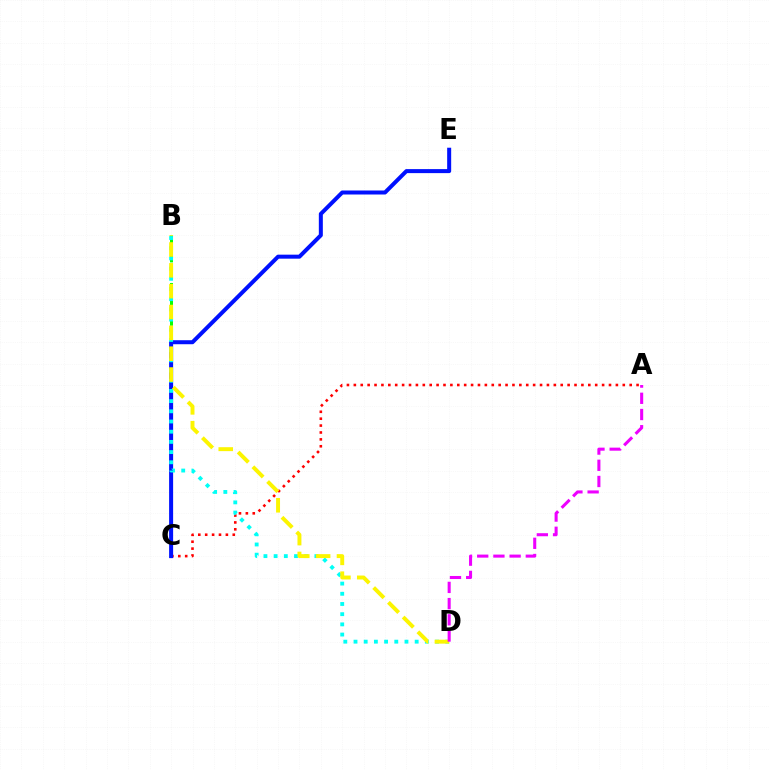{('B', 'C'): [{'color': '#08ff00', 'line_style': 'dashed', 'thickness': 2.15}], ('A', 'C'): [{'color': '#ff0000', 'line_style': 'dotted', 'thickness': 1.87}], ('C', 'E'): [{'color': '#0010ff', 'line_style': 'solid', 'thickness': 2.89}], ('B', 'D'): [{'color': '#00fff6', 'line_style': 'dotted', 'thickness': 2.77}, {'color': '#fcf500', 'line_style': 'dashed', 'thickness': 2.83}], ('A', 'D'): [{'color': '#ee00ff', 'line_style': 'dashed', 'thickness': 2.2}]}